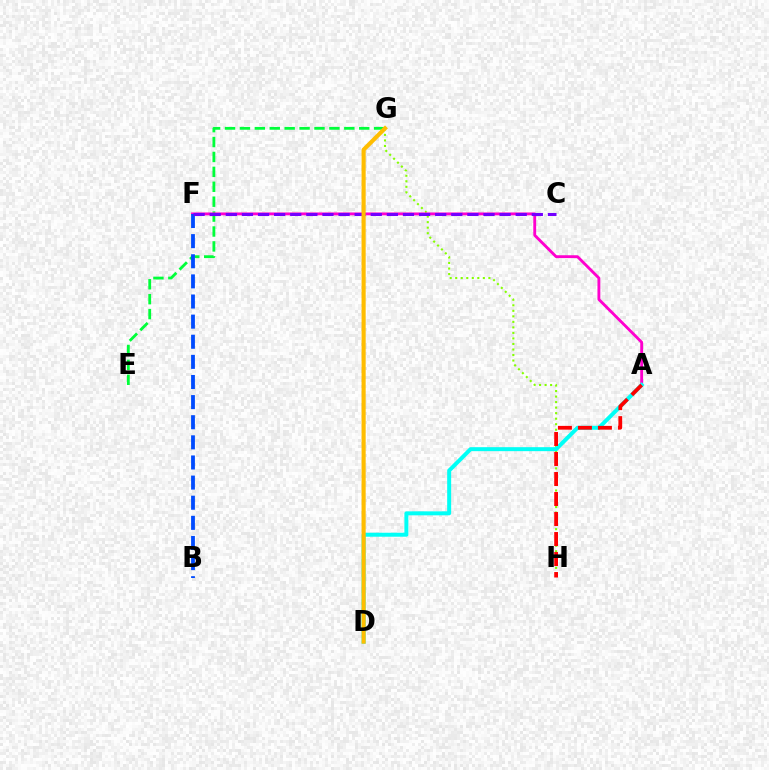{('G', 'H'): [{'color': '#84ff00', 'line_style': 'dotted', 'thickness': 1.5}], ('E', 'G'): [{'color': '#00ff39', 'line_style': 'dashed', 'thickness': 2.03}], ('A', 'F'): [{'color': '#ff00cf', 'line_style': 'solid', 'thickness': 2.05}], ('A', 'D'): [{'color': '#00fff6', 'line_style': 'solid', 'thickness': 2.87}], ('B', 'F'): [{'color': '#004bff', 'line_style': 'dashed', 'thickness': 2.73}], ('C', 'F'): [{'color': '#7200ff', 'line_style': 'dashed', 'thickness': 2.19}], ('A', 'H'): [{'color': '#ff0000', 'line_style': 'dashed', 'thickness': 2.72}], ('D', 'G'): [{'color': '#ffbd00', 'line_style': 'solid', 'thickness': 2.97}]}